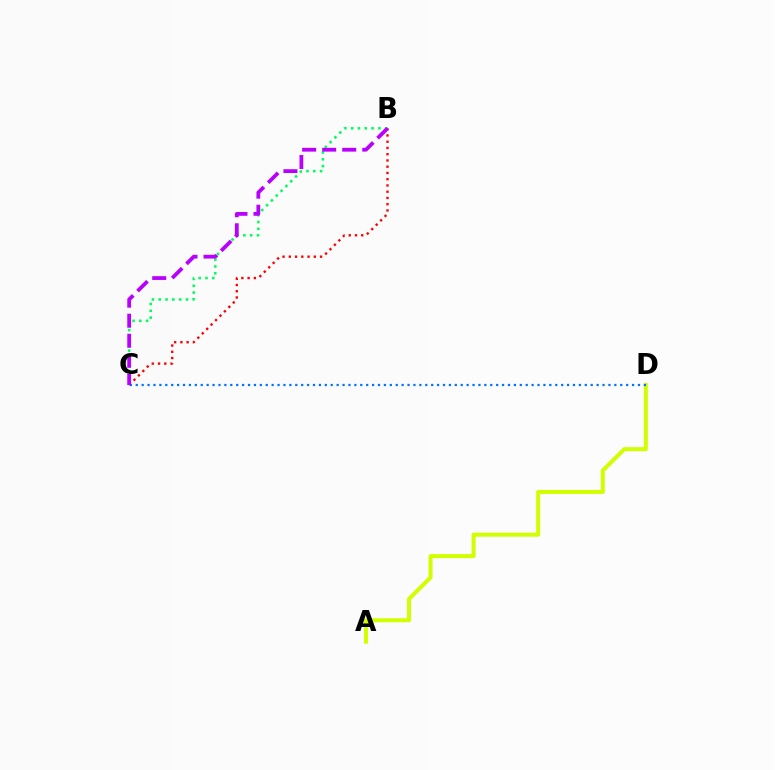{('B', 'C'): [{'color': '#00ff5c', 'line_style': 'dotted', 'thickness': 1.85}, {'color': '#ff0000', 'line_style': 'dotted', 'thickness': 1.7}, {'color': '#b900ff', 'line_style': 'dashed', 'thickness': 2.72}], ('A', 'D'): [{'color': '#d1ff00', 'line_style': 'solid', 'thickness': 2.88}], ('C', 'D'): [{'color': '#0074ff', 'line_style': 'dotted', 'thickness': 1.61}]}